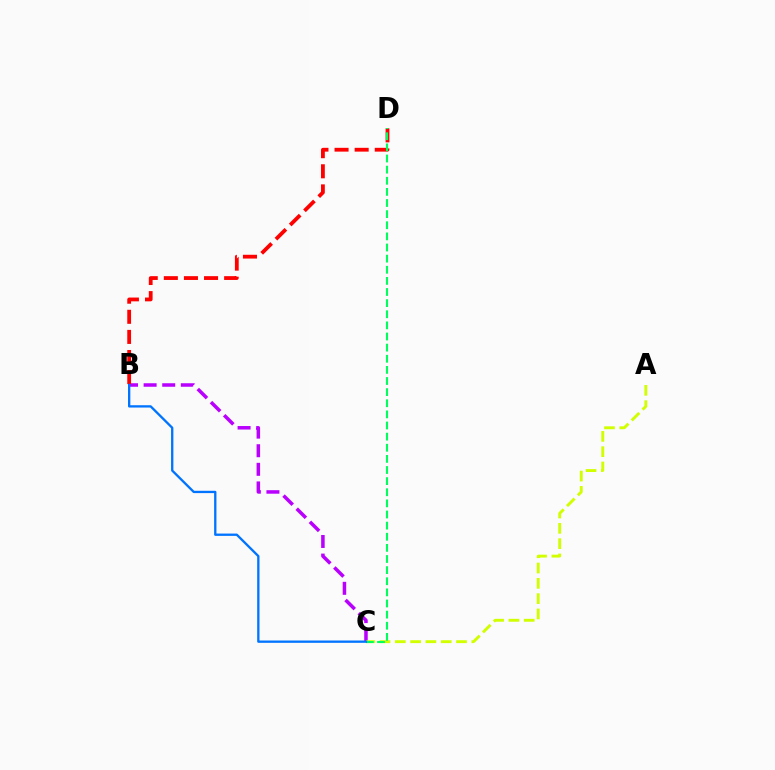{('B', 'C'): [{'color': '#b900ff', 'line_style': 'dashed', 'thickness': 2.53}, {'color': '#0074ff', 'line_style': 'solid', 'thickness': 1.67}], ('B', 'D'): [{'color': '#ff0000', 'line_style': 'dashed', 'thickness': 2.73}], ('A', 'C'): [{'color': '#d1ff00', 'line_style': 'dashed', 'thickness': 2.08}], ('C', 'D'): [{'color': '#00ff5c', 'line_style': 'dashed', 'thickness': 1.51}]}